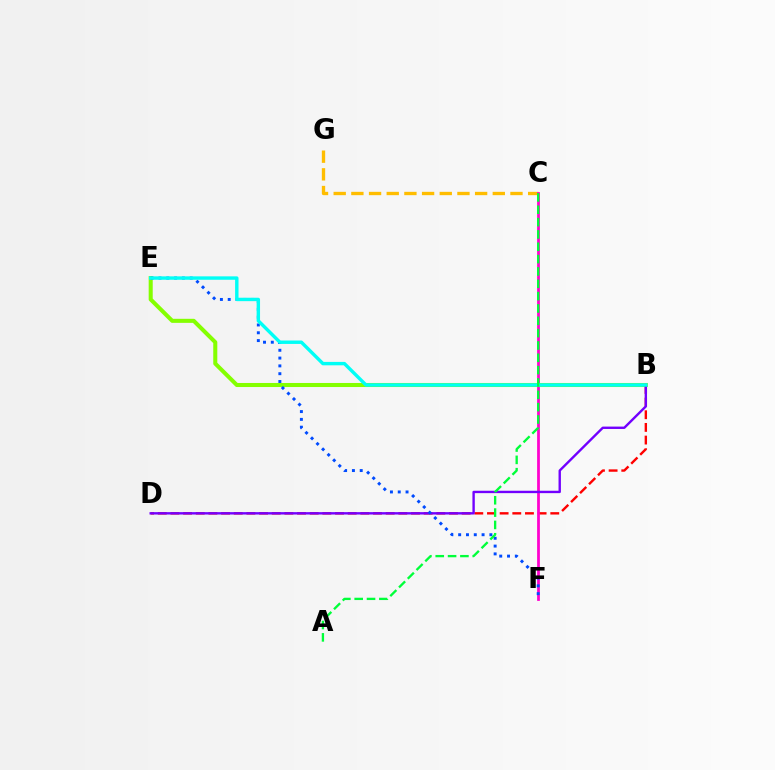{('C', 'G'): [{'color': '#ffbd00', 'line_style': 'dashed', 'thickness': 2.4}], ('B', 'D'): [{'color': '#ff0000', 'line_style': 'dashed', 'thickness': 1.72}, {'color': '#7200ff', 'line_style': 'solid', 'thickness': 1.71}], ('C', 'F'): [{'color': '#ff00cf', 'line_style': 'solid', 'thickness': 1.99}], ('B', 'E'): [{'color': '#84ff00', 'line_style': 'solid', 'thickness': 2.92}, {'color': '#00fff6', 'line_style': 'solid', 'thickness': 2.46}], ('E', 'F'): [{'color': '#004bff', 'line_style': 'dotted', 'thickness': 2.12}], ('A', 'C'): [{'color': '#00ff39', 'line_style': 'dashed', 'thickness': 1.68}]}